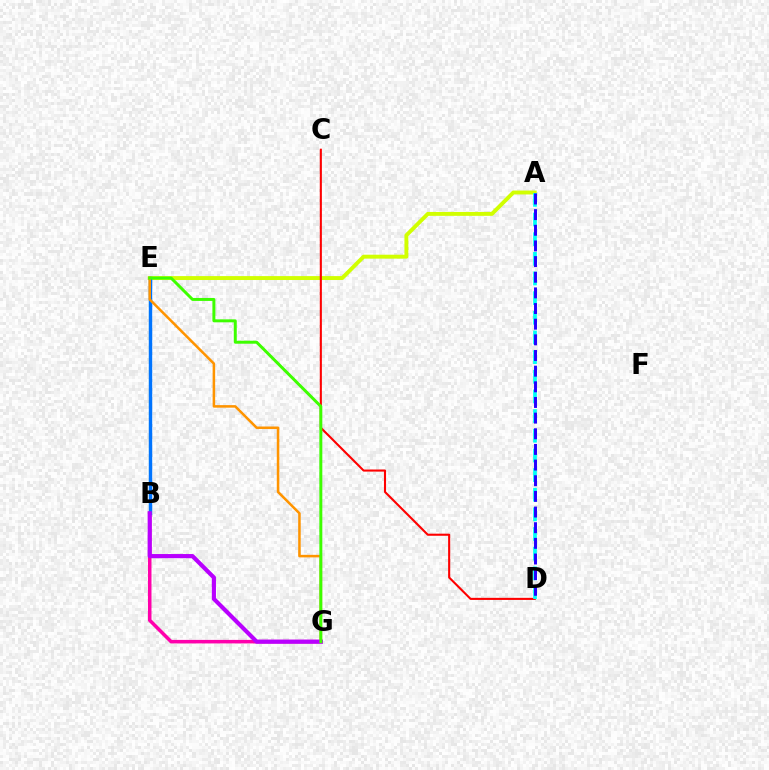{('B', 'G'): [{'color': '#ff00ac', 'line_style': 'solid', 'thickness': 2.54}, {'color': '#b900ff', 'line_style': 'solid', 'thickness': 2.98}], ('B', 'E'): [{'color': '#00ff5c', 'line_style': 'dashed', 'thickness': 1.51}, {'color': '#0074ff', 'line_style': 'solid', 'thickness': 2.46}], ('A', 'E'): [{'color': '#d1ff00', 'line_style': 'solid', 'thickness': 2.82}], ('C', 'D'): [{'color': '#ff0000', 'line_style': 'solid', 'thickness': 1.51}], ('A', 'D'): [{'color': '#00fff6', 'line_style': 'dashed', 'thickness': 2.67}, {'color': '#2500ff', 'line_style': 'dashed', 'thickness': 2.13}], ('E', 'G'): [{'color': '#ff9400', 'line_style': 'solid', 'thickness': 1.83}, {'color': '#3dff00', 'line_style': 'solid', 'thickness': 2.14}]}